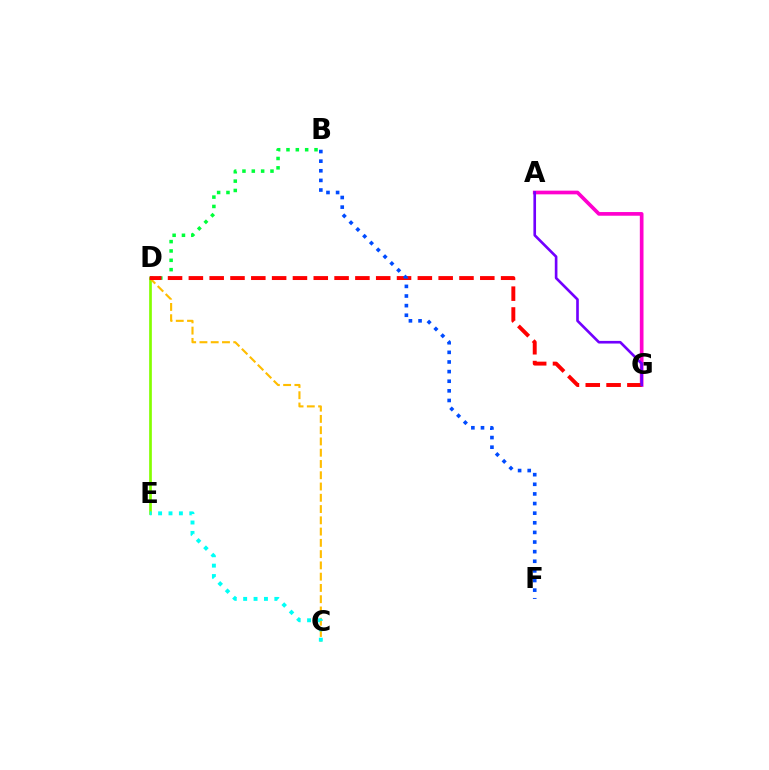{('A', 'G'): [{'color': '#ff00cf', 'line_style': 'solid', 'thickness': 2.65}, {'color': '#7200ff', 'line_style': 'solid', 'thickness': 1.9}], ('D', 'E'): [{'color': '#84ff00', 'line_style': 'solid', 'thickness': 1.94}], ('C', 'D'): [{'color': '#ffbd00', 'line_style': 'dashed', 'thickness': 1.53}], ('B', 'D'): [{'color': '#00ff39', 'line_style': 'dotted', 'thickness': 2.54}], ('D', 'G'): [{'color': '#ff0000', 'line_style': 'dashed', 'thickness': 2.83}], ('B', 'F'): [{'color': '#004bff', 'line_style': 'dotted', 'thickness': 2.61}], ('C', 'E'): [{'color': '#00fff6', 'line_style': 'dotted', 'thickness': 2.82}]}